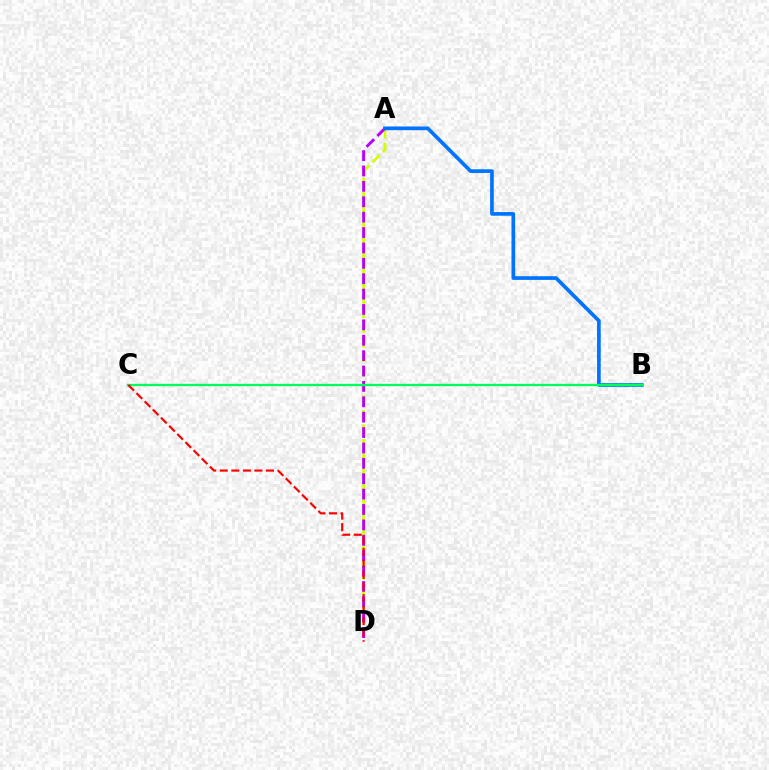{('A', 'D'): [{'color': '#d1ff00', 'line_style': 'dashed', 'thickness': 1.97}, {'color': '#b900ff', 'line_style': 'dashed', 'thickness': 2.09}], ('A', 'B'): [{'color': '#0074ff', 'line_style': 'solid', 'thickness': 2.66}], ('B', 'C'): [{'color': '#00ff5c', 'line_style': 'solid', 'thickness': 1.67}], ('C', 'D'): [{'color': '#ff0000', 'line_style': 'dashed', 'thickness': 1.57}]}